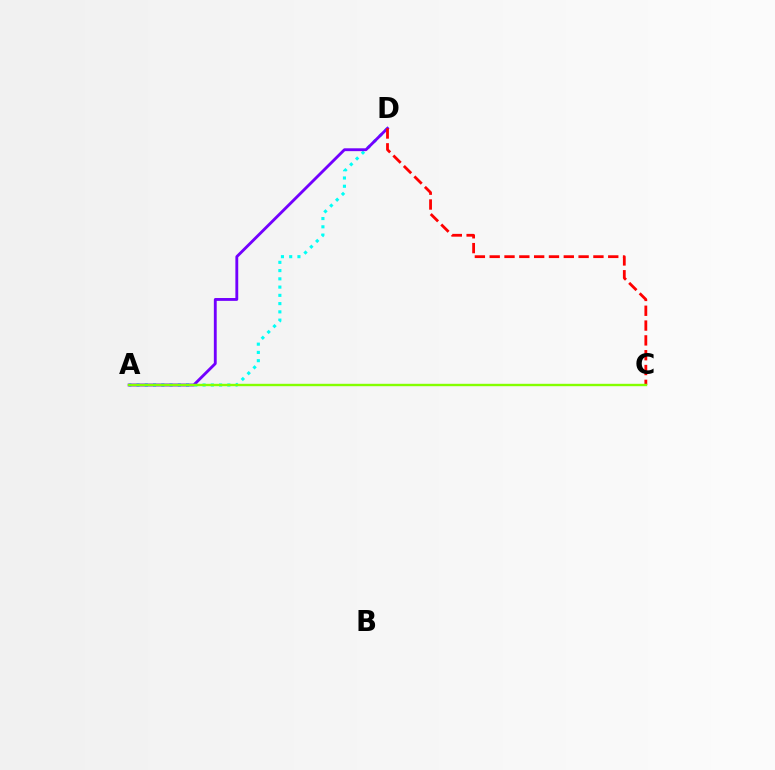{('A', 'D'): [{'color': '#00fff6', 'line_style': 'dotted', 'thickness': 2.24}, {'color': '#7200ff', 'line_style': 'solid', 'thickness': 2.05}], ('C', 'D'): [{'color': '#ff0000', 'line_style': 'dashed', 'thickness': 2.01}], ('A', 'C'): [{'color': '#84ff00', 'line_style': 'solid', 'thickness': 1.72}]}